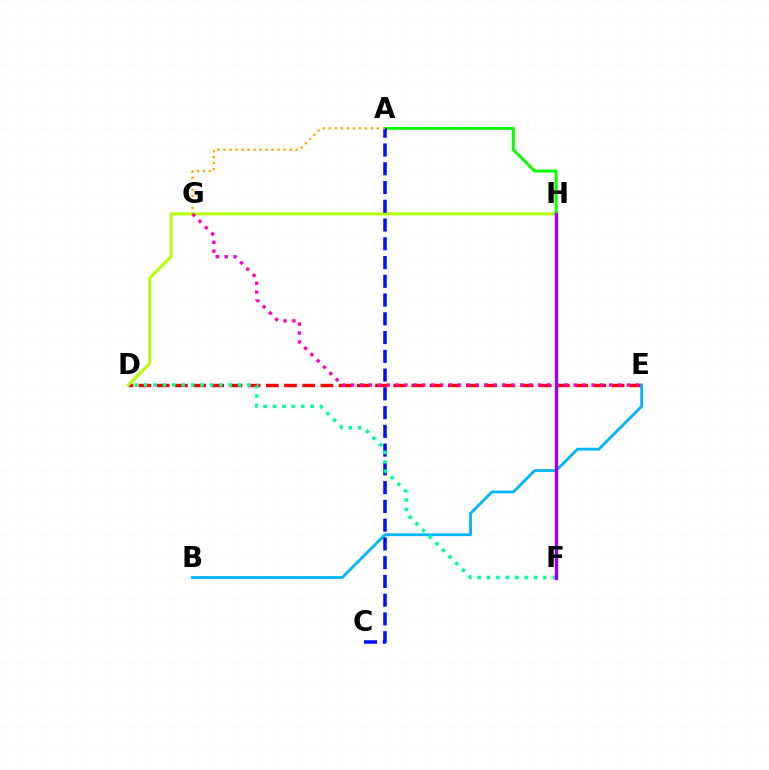{('D', 'E'): [{'color': '#ff0000', 'line_style': 'dashed', 'thickness': 2.47}], ('D', 'H'): [{'color': '#b3ff00', 'line_style': 'solid', 'thickness': 2.13}], ('A', 'H'): [{'color': '#08ff00', 'line_style': 'solid', 'thickness': 2.13}], ('B', 'E'): [{'color': '#00b5ff', 'line_style': 'solid', 'thickness': 2.02}], ('E', 'G'): [{'color': '#ff00bd', 'line_style': 'dotted', 'thickness': 2.42}], ('A', 'C'): [{'color': '#0010ff', 'line_style': 'dashed', 'thickness': 2.55}], ('A', 'G'): [{'color': '#ffa500', 'line_style': 'dotted', 'thickness': 1.63}], ('D', 'F'): [{'color': '#00ff9d', 'line_style': 'dotted', 'thickness': 2.55}], ('F', 'H'): [{'color': '#9b00ff', 'line_style': 'solid', 'thickness': 2.41}]}